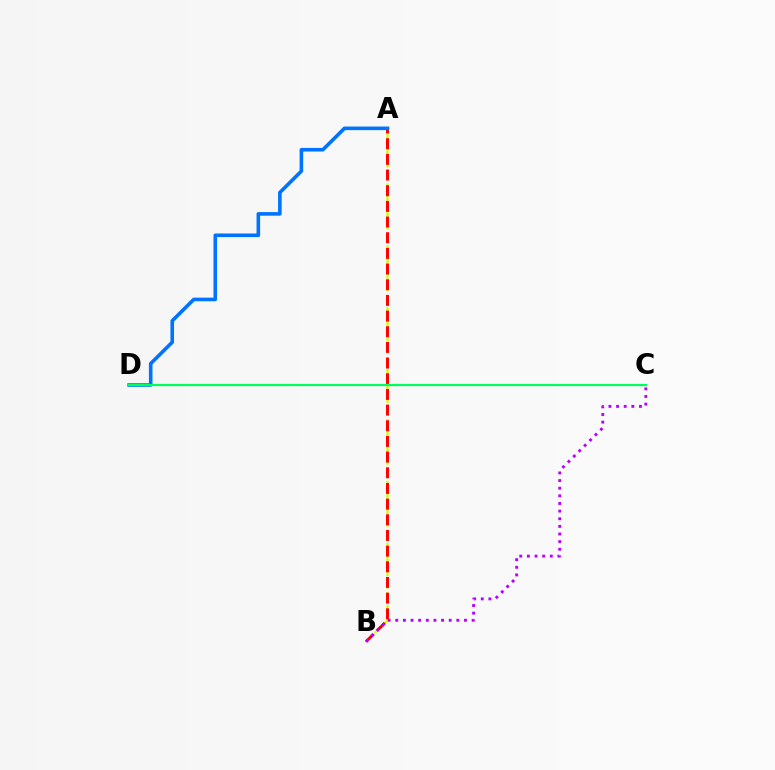{('A', 'B'): [{'color': '#d1ff00', 'line_style': 'dashed', 'thickness': 1.68}, {'color': '#ff0000', 'line_style': 'dashed', 'thickness': 2.13}], ('A', 'D'): [{'color': '#0074ff', 'line_style': 'solid', 'thickness': 2.6}], ('B', 'C'): [{'color': '#b900ff', 'line_style': 'dotted', 'thickness': 2.07}], ('C', 'D'): [{'color': '#00ff5c', 'line_style': 'solid', 'thickness': 1.6}]}